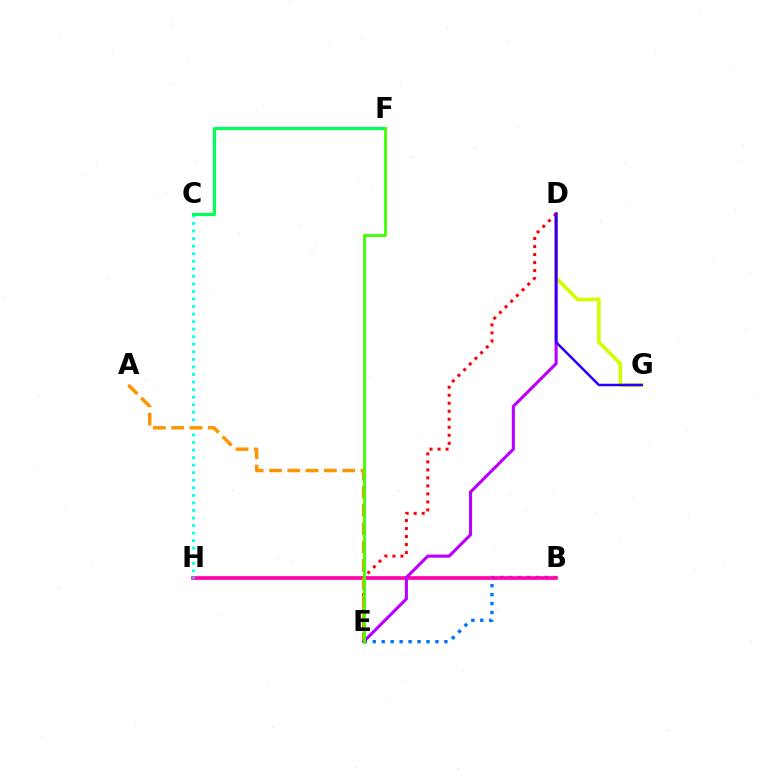{('B', 'E'): [{'color': '#0074ff', 'line_style': 'dotted', 'thickness': 2.43}], ('D', 'G'): [{'color': '#d1ff00', 'line_style': 'solid', 'thickness': 2.62}, {'color': '#2500ff', 'line_style': 'solid', 'thickness': 1.77}], ('B', 'H'): [{'color': '#ff00ac', 'line_style': 'solid', 'thickness': 2.63}], ('D', 'E'): [{'color': '#ff0000', 'line_style': 'dotted', 'thickness': 2.17}, {'color': '#b900ff', 'line_style': 'solid', 'thickness': 2.23}], ('C', 'H'): [{'color': '#00fff6', 'line_style': 'dotted', 'thickness': 2.05}], ('A', 'E'): [{'color': '#ff9400', 'line_style': 'dashed', 'thickness': 2.49}], ('C', 'F'): [{'color': '#00ff5c', 'line_style': 'solid', 'thickness': 2.26}], ('E', 'F'): [{'color': '#3dff00', 'line_style': 'solid', 'thickness': 2.01}]}